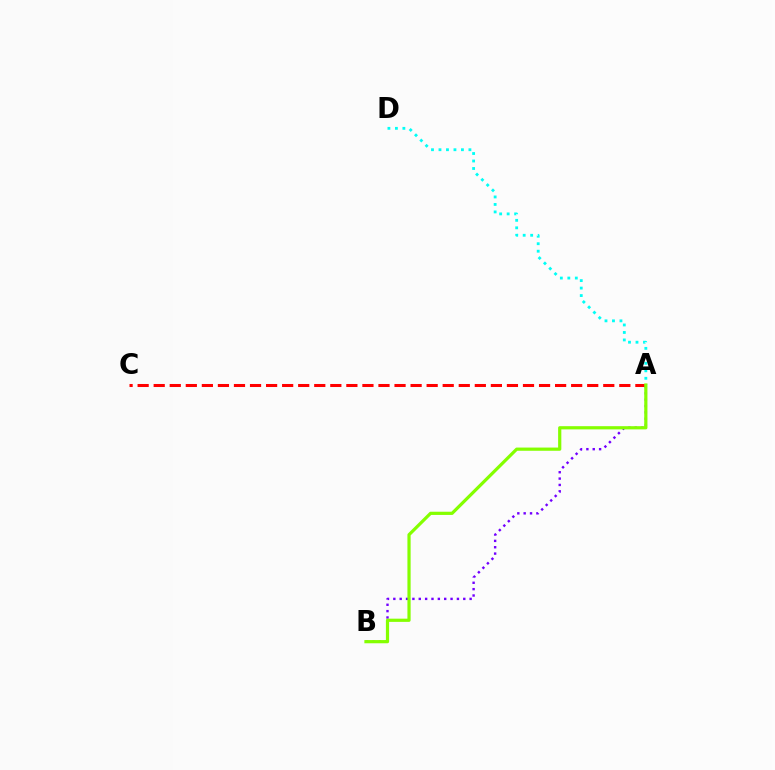{('A', 'D'): [{'color': '#00fff6', 'line_style': 'dotted', 'thickness': 2.03}], ('A', 'B'): [{'color': '#7200ff', 'line_style': 'dotted', 'thickness': 1.73}, {'color': '#84ff00', 'line_style': 'solid', 'thickness': 2.31}], ('A', 'C'): [{'color': '#ff0000', 'line_style': 'dashed', 'thickness': 2.18}]}